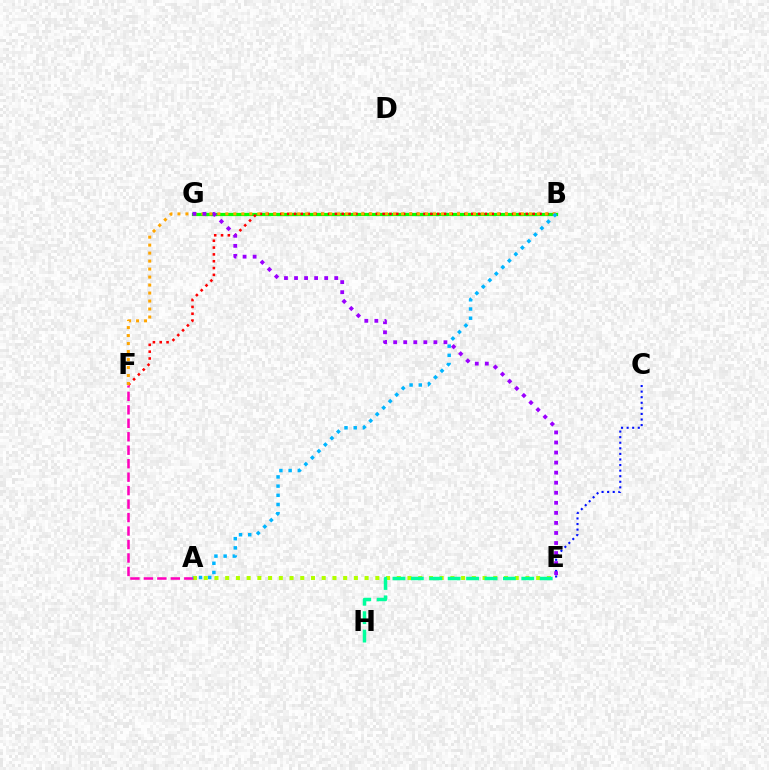{('B', 'G'): [{'color': '#08ff00', 'line_style': 'solid', 'thickness': 2.34}], ('C', 'E'): [{'color': '#0010ff', 'line_style': 'dotted', 'thickness': 1.52}], ('A', 'E'): [{'color': '#b3ff00', 'line_style': 'dotted', 'thickness': 2.91}], ('A', 'F'): [{'color': '#ff00bd', 'line_style': 'dashed', 'thickness': 1.83}], ('B', 'F'): [{'color': '#ff0000', 'line_style': 'dotted', 'thickness': 1.85}, {'color': '#ffa500', 'line_style': 'dotted', 'thickness': 2.17}], ('E', 'G'): [{'color': '#9b00ff', 'line_style': 'dotted', 'thickness': 2.73}], ('E', 'H'): [{'color': '#00ff9d', 'line_style': 'dashed', 'thickness': 2.5}], ('A', 'B'): [{'color': '#00b5ff', 'line_style': 'dotted', 'thickness': 2.5}]}